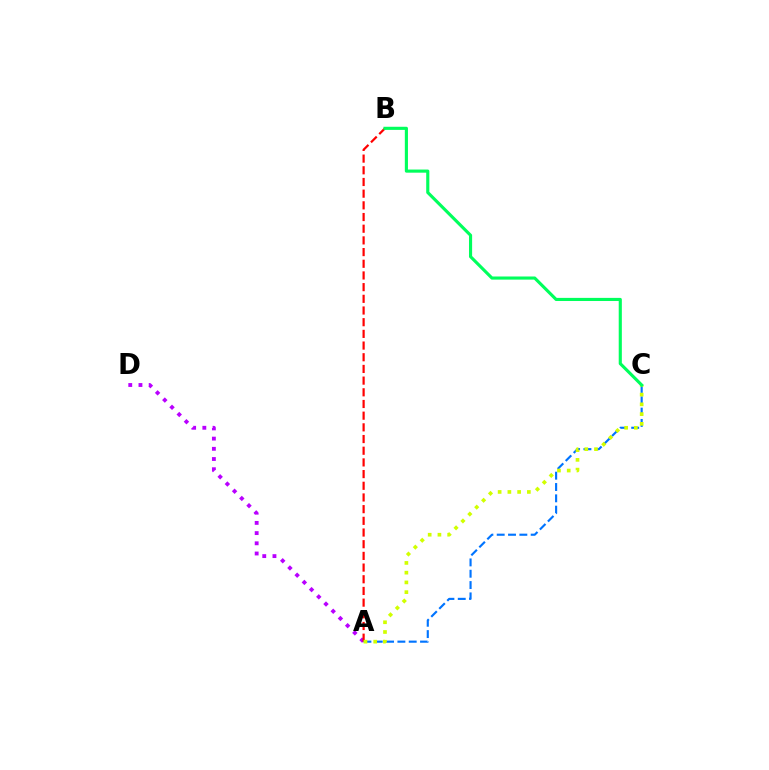{('A', 'D'): [{'color': '#b900ff', 'line_style': 'dotted', 'thickness': 2.77}], ('A', 'B'): [{'color': '#ff0000', 'line_style': 'dashed', 'thickness': 1.59}], ('A', 'C'): [{'color': '#0074ff', 'line_style': 'dashed', 'thickness': 1.54}, {'color': '#d1ff00', 'line_style': 'dotted', 'thickness': 2.65}], ('B', 'C'): [{'color': '#00ff5c', 'line_style': 'solid', 'thickness': 2.25}]}